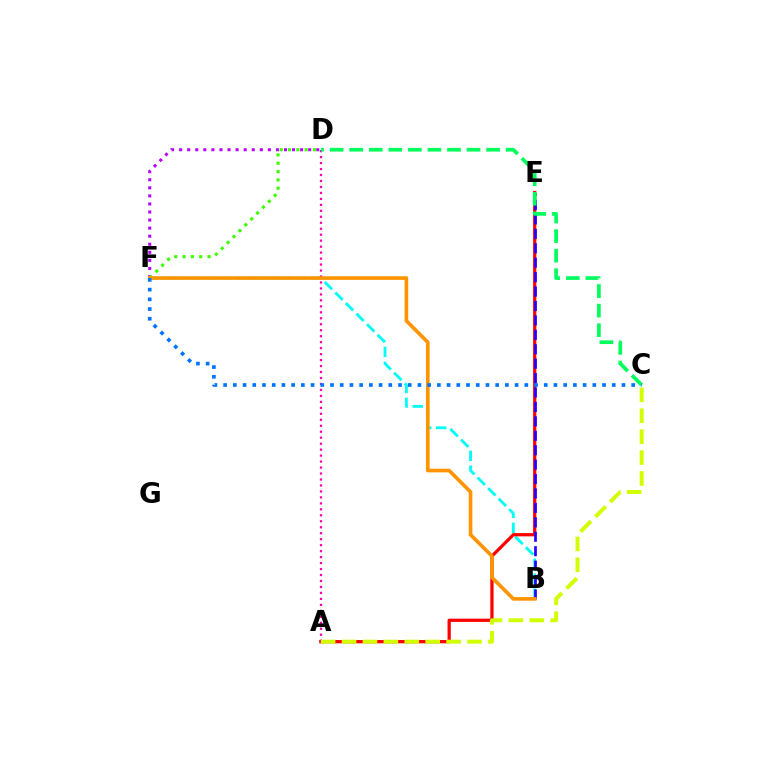{('B', 'F'): [{'color': '#00fff6', 'line_style': 'dashed', 'thickness': 2.03}, {'color': '#ff9400', 'line_style': 'solid', 'thickness': 2.62}], ('A', 'E'): [{'color': '#ff0000', 'line_style': 'solid', 'thickness': 2.34}], ('A', 'D'): [{'color': '#ff00ac', 'line_style': 'dotted', 'thickness': 1.62}], ('B', 'E'): [{'color': '#2500ff', 'line_style': 'dashed', 'thickness': 1.96}], ('C', 'D'): [{'color': '#00ff5c', 'line_style': 'dashed', 'thickness': 2.66}], ('A', 'C'): [{'color': '#d1ff00', 'line_style': 'dashed', 'thickness': 2.84}], ('D', 'F'): [{'color': '#b900ff', 'line_style': 'dotted', 'thickness': 2.19}, {'color': '#3dff00', 'line_style': 'dotted', 'thickness': 2.26}], ('C', 'F'): [{'color': '#0074ff', 'line_style': 'dotted', 'thickness': 2.64}]}